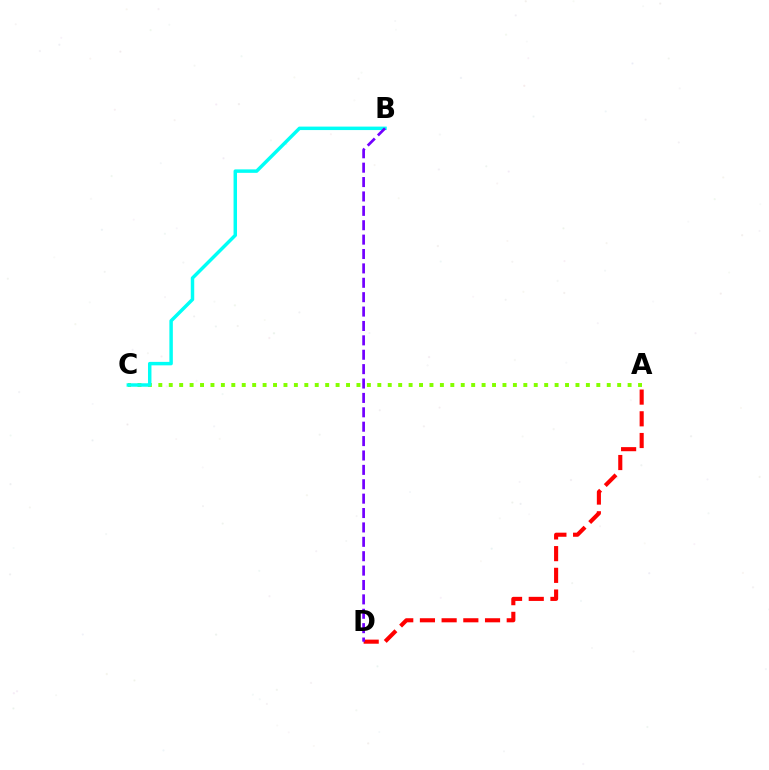{('A', 'C'): [{'color': '#84ff00', 'line_style': 'dotted', 'thickness': 2.83}], ('B', 'C'): [{'color': '#00fff6', 'line_style': 'solid', 'thickness': 2.49}], ('A', 'D'): [{'color': '#ff0000', 'line_style': 'dashed', 'thickness': 2.95}], ('B', 'D'): [{'color': '#7200ff', 'line_style': 'dashed', 'thickness': 1.95}]}